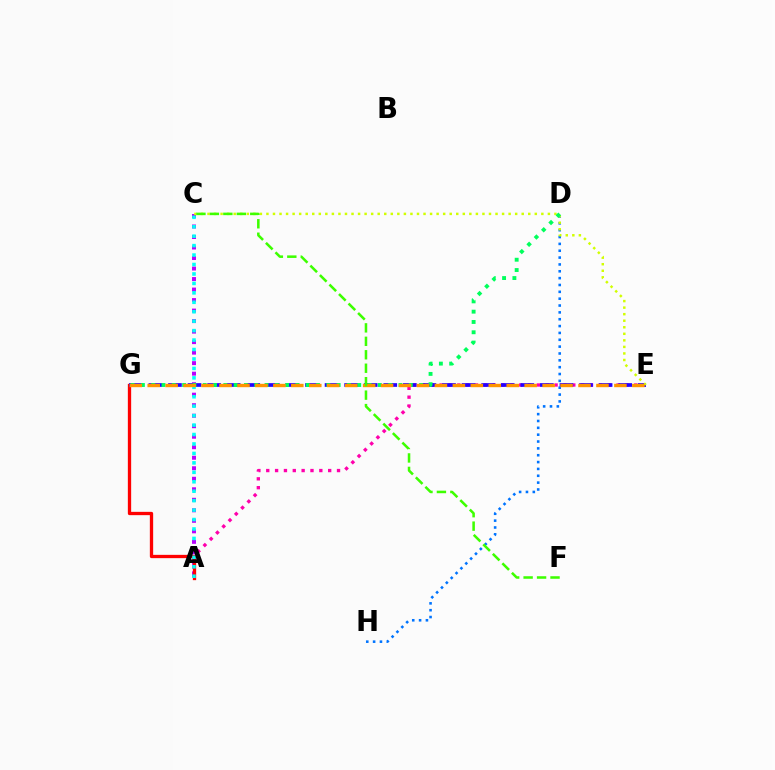{('A', 'E'): [{'color': '#ff00ac', 'line_style': 'dotted', 'thickness': 2.4}], ('A', 'C'): [{'color': '#b900ff', 'line_style': 'dotted', 'thickness': 2.86}, {'color': '#00fff6', 'line_style': 'dotted', 'thickness': 2.57}], ('A', 'G'): [{'color': '#ff0000', 'line_style': 'solid', 'thickness': 2.38}], ('D', 'H'): [{'color': '#0074ff', 'line_style': 'dotted', 'thickness': 1.86}], ('E', 'G'): [{'color': '#2500ff', 'line_style': 'dashed', 'thickness': 2.66}, {'color': '#ff9400', 'line_style': 'dashed', 'thickness': 2.44}], ('C', 'E'): [{'color': '#d1ff00', 'line_style': 'dotted', 'thickness': 1.78}], ('D', 'G'): [{'color': '#00ff5c', 'line_style': 'dotted', 'thickness': 2.8}], ('C', 'F'): [{'color': '#3dff00', 'line_style': 'dashed', 'thickness': 1.83}]}